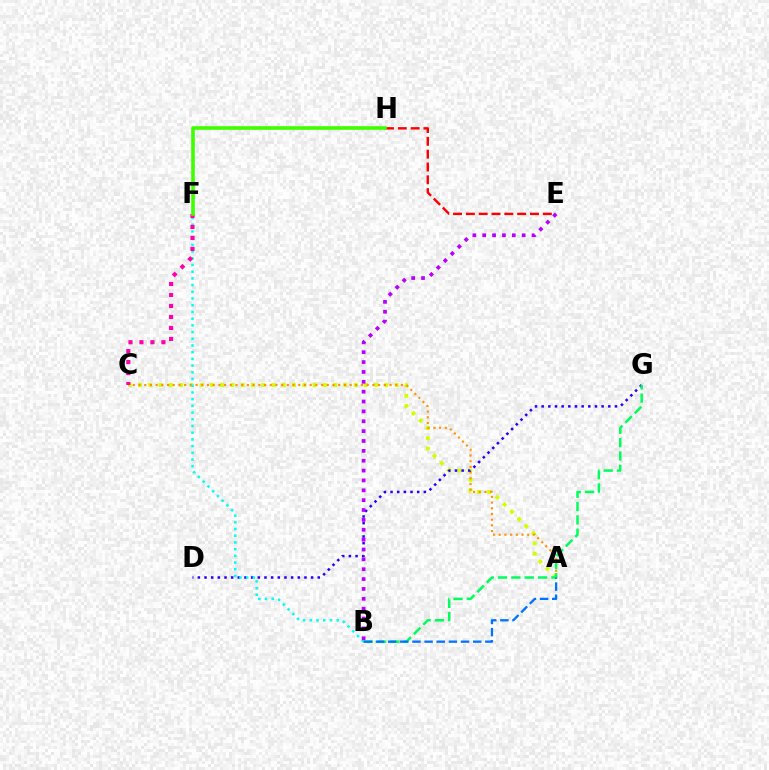{('A', 'C'): [{'color': '#d1ff00', 'line_style': 'dotted', 'thickness': 2.79}, {'color': '#ff9400', 'line_style': 'dotted', 'thickness': 1.55}], ('D', 'G'): [{'color': '#2500ff', 'line_style': 'dotted', 'thickness': 1.81}], ('B', 'F'): [{'color': '#00fff6', 'line_style': 'dotted', 'thickness': 1.82}], ('B', 'G'): [{'color': '#00ff5c', 'line_style': 'dashed', 'thickness': 1.81}], ('E', 'H'): [{'color': '#ff0000', 'line_style': 'dashed', 'thickness': 1.74}], ('B', 'E'): [{'color': '#b900ff', 'line_style': 'dotted', 'thickness': 2.68}], ('A', 'B'): [{'color': '#0074ff', 'line_style': 'dashed', 'thickness': 1.65}], ('C', 'F'): [{'color': '#ff00ac', 'line_style': 'dotted', 'thickness': 2.98}], ('F', 'H'): [{'color': '#3dff00', 'line_style': 'solid', 'thickness': 2.6}]}